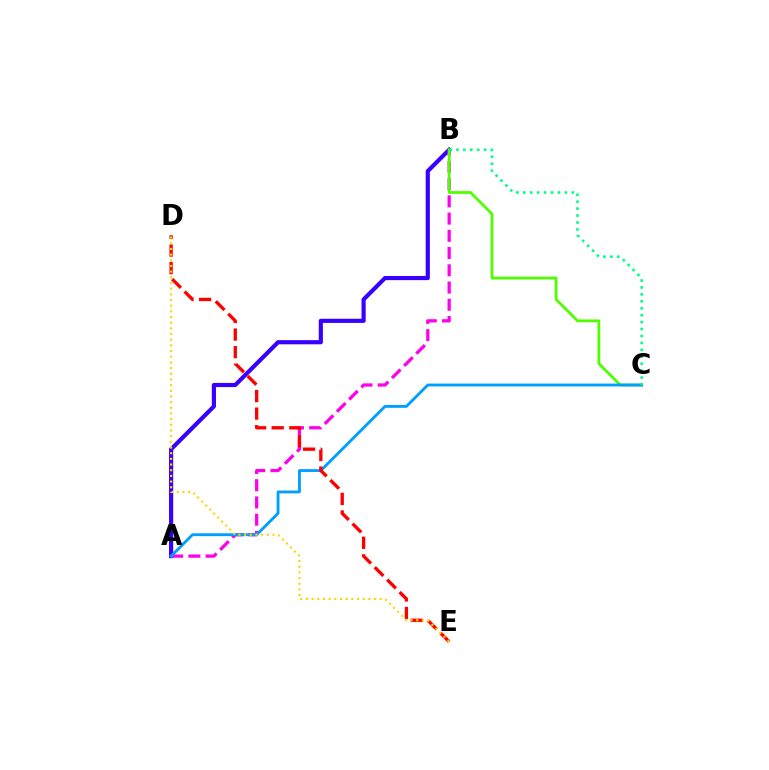{('A', 'B'): [{'color': '#3700ff', 'line_style': 'solid', 'thickness': 2.99}, {'color': '#ff00ed', 'line_style': 'dashed', 'thickness': 2.34}], ('B', 'C'): [{'color': '#4fff00', 'line_style': 'solid', 'thickness': 2.0}, {'color': '#00ff86', 'line_style': 'dotted', 'thickness': 1.88}], ('A', 'C'): [{'color': '#009eff', 'line_style': 'solid', 'thickness': 2.04}], ('D', 'E'): [{'color': '#ff0000', 'line_style': 'dashed', 'thickness': 2.39}, {'color': '#ffd500', 'line_style': 'dotted', 'thickness': 1.54}]}